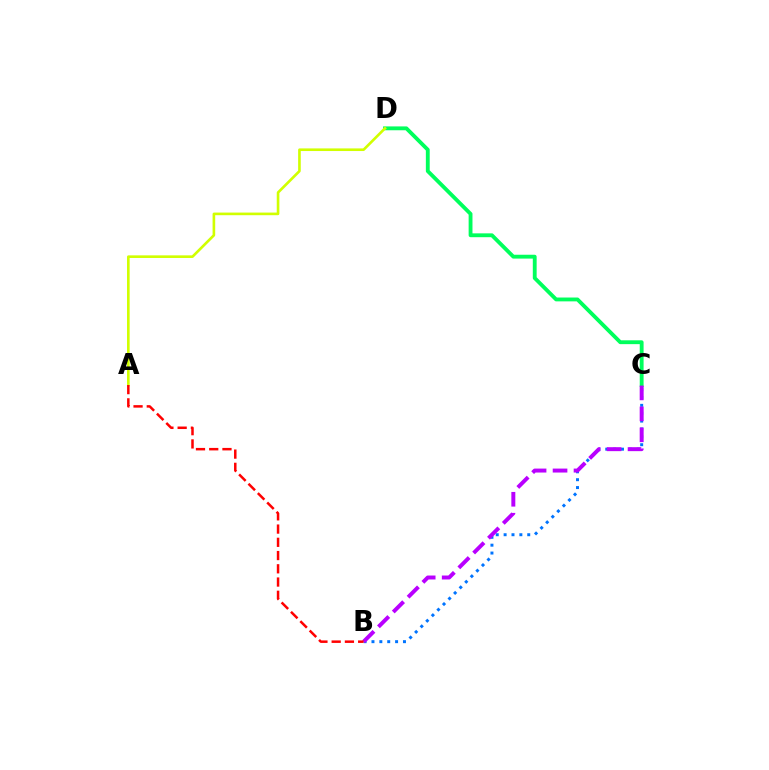{('C', 'D'): [{'color': '#00ff5c', 'line_style': 'solid', 'thickness': 2.77}], ('A', 'D'): [{'color': '#d1ff00', 'line_style': 'solid', 'thickness': 1.89}], ('B', 'C'): [{'color': '#0074ff', 'line_style': 'dotted', 'thickness': 2.14}, {'color': '#b900ff', 'line_style': 'dashed', 'thickness': 2.85}], ('A', 'B'): [{'color': '#ff0000', 'line_style': 'dashed', 'thickness': 1.8}]}